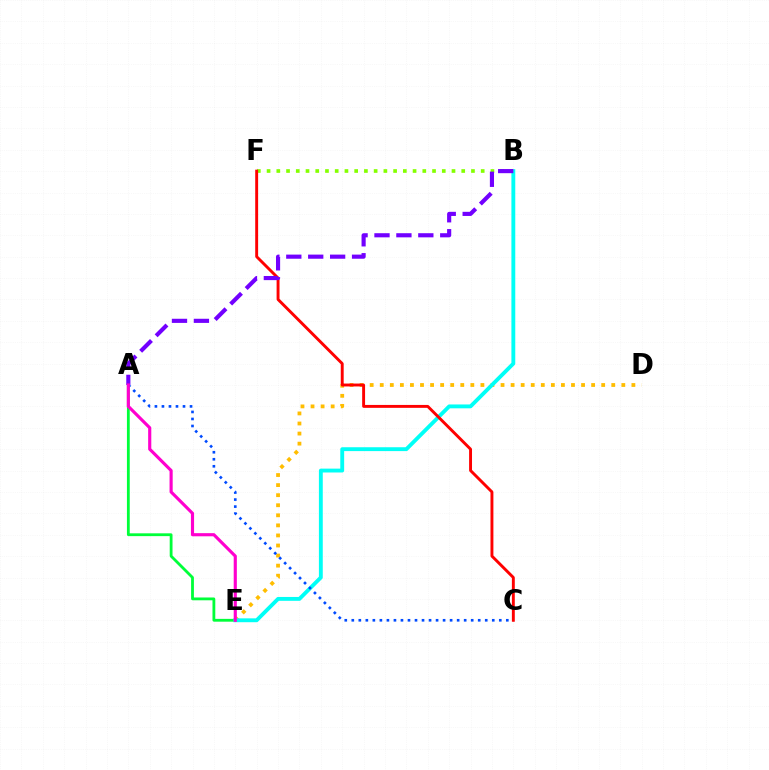{('A', 'E'): [{'color': '#00ff39', 'line_style': 'solid', 'thickness': 2.02}, {'color': '#ff00cf', 'line_style': 'solid', 'thickness': 2.26}], ('D', 'E'): [{'color': '#ffbd00', 'line_style': 'dotted', 'thickness': 2.73}], ('B', 'E'): [{'color': '#00fff6', 'line_style': 'solid', 'thickness': 2.78}], ('A', 'C'): [{'color': '#004bff', 'line_style': 'dotted', 'thickness': 1.91}], ('B', 'F'): [{'color': '#84ff00', 'line_style': 'dotted', 'thickness': 2.64}], ('C', 'F'): [{'color': '#ff0000', 'line_style': 'solid', 'thickness': 2.1}], ('A', 'B'): [{'color': '#7200ff', 'line_style': 'dashed', 'thickness': 2.98}]}